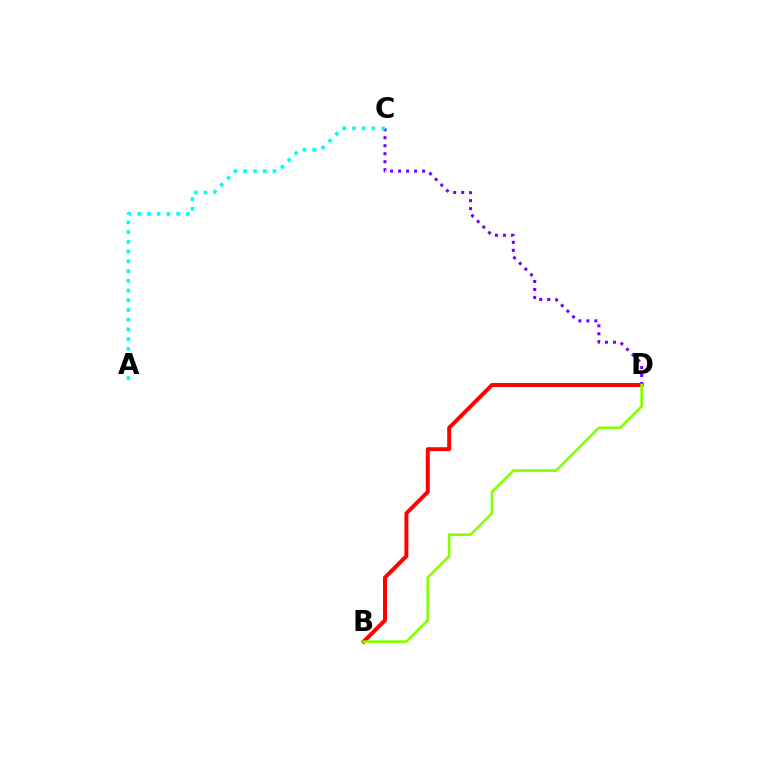{('C', 'D'): [{'color': '#7200ff', 'line_style': 'dotted', 'thickness': 2.17}], ('B', 'D'): [{'color': '#ff0000', 'line_style': 'solid', 'thickness': 2.84}, {'color': '#84ff00', 'line_style': 'solid', 'thickness': 1.89}], ('A', 'C'): [{'color': '#00fff6', 'line_style': 'dotted', 'thickness': 2.64}]}